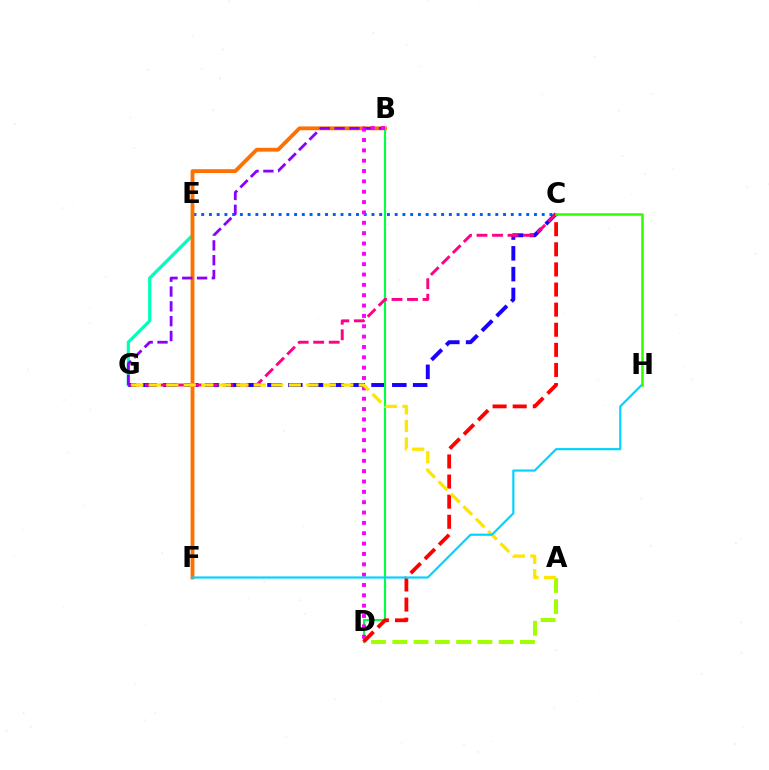{('E', 'G'): [{'color': '#00ffbb', 'line_style': 'solid', 'thickness': 2.31}], ('C', 'E'): [{'color': '#005dff', 'line_style': 'dotted', 'thickness': 2.1}], ('C', 'G'): [{'color': '#1900ff', 'line_style': 'dashed', 'thickness': 2.83}, {'color': '#ff0088', 'line_style': 'dashed', 'thickness': 2.11}], ('B', 'F'): [{'color': '#ff7000', 'line_style': 'solid', 'thickness': 2.76}], ('B', 'D'): [{'color': '#00ff45', 'line_style': 'solid', 'thickness': 1.52}, {'color': '#fa00f9', 'line_style': 'dotted', 'thickness': 2.81}], ('A', 'D'): [{'color': '#a2ff00', 'line_style': 'dashed', 'thickness': 2.89}], ('B', 'G'): [{'color': '#8a00ff', 'line_style': 'dashed', 'thickness': 2.01}], ('C', 'D'): [{'color': '#ff0000', 'line_style': 'dashed', 'thickness': 2.73}], ('A', 'G'): [{'color': '#ffe600', 'line_style': 'dashed', 'thickness': 2.38}], ('F', 'H'): [{'color': '#00d3ff', 'line_style': 'solid', 'thickness': 1.55}], ('C', 'H'): [{'color': '#31ff00', 'line_style': 'solid', 'thickness': 1.82}]}